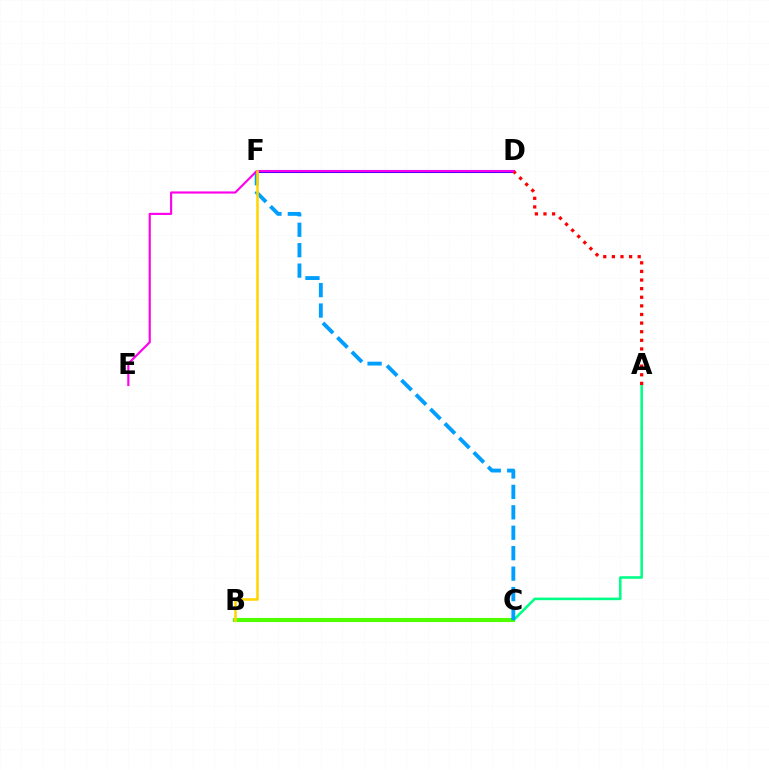{('A', 'C'): [{'color': '#00ff86', 'line_style': 'solid', 'thickness': 1.86}], ('D', 'F'): [{'color': '#3700ff', 'line_style': 'solid', 'thickness': 2.21}], ('A', 'D'): [{'color': '#ff0000', 'line_style': 'dotted', 'thickness': 2.34}], ('B', 'C'): [{'color': '#4fff00', 'line_style': 'solid', 'thickness': 2.97}], ('C', 'F'): [{'color': '#009eff', 'line_style': 'dashed', 'thickness': 2.78}], ('D', 'E'): [{'color': '#ff00ed', 'line_style': 'solid', 'thickness': 1.54}], ('B', 'F'): [{'color': '#ffd500', 'line_style': 'solid', 'thickness': 1.83}]}